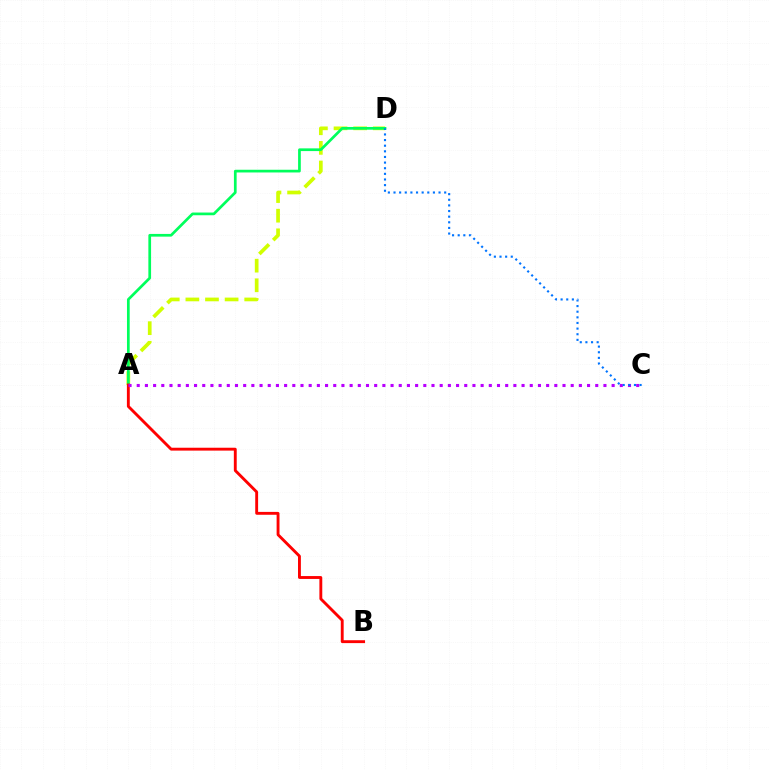{('A', 'D'): [{'color': '#d1ff00', 'line_style': 'dashed', 'thickness': 2.66}, {'color': '#00ff5c', 'line_style': 'solid', 'thickness': 1.95}], ('A', 'B'): [{'color': '#ff0000', 'line_style': 'solid', 'thickness': 2.07}], ('A', 'C'): [{'color': '#b900ff', 'line_style': 'dotted', 'thickness': 2.22}], ('C', 'D'): [{'color': '#0074ff', 'line_style': 'dotted', 'thickness': 1.53}]}